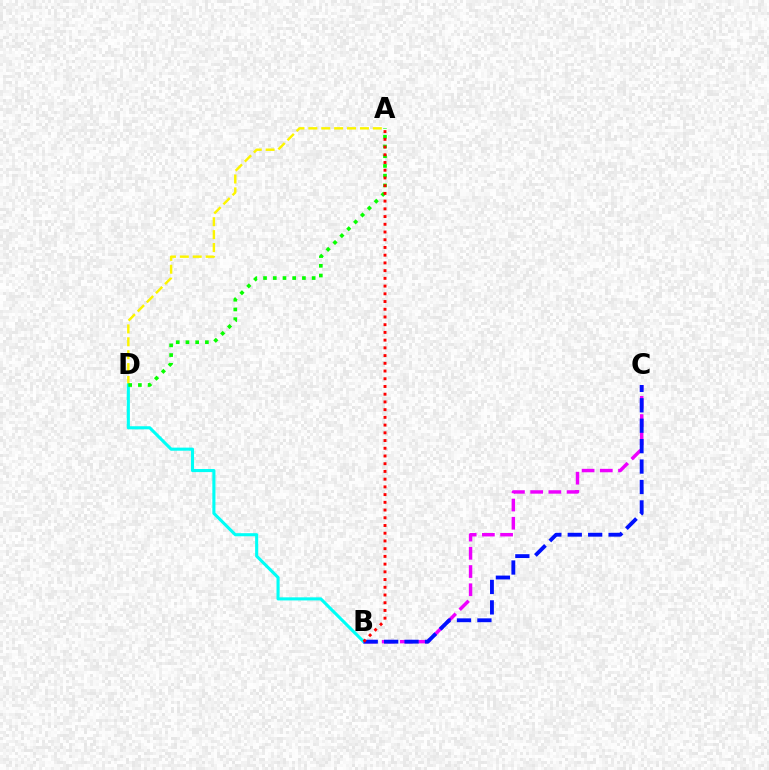{('A', 'D'): [{'color': '#fcf500', 'line_style': 'dashed', 'thickness': 1.75}, {'color': '#08ff00', 'line_style': 'dotted', 'thickness': 2.64}], ('B', 'D'): [{'color': '#00fff6', 'line_style': 'solid', 'thickness': 2.22}], ('B', 'C'): [{'color': '#ee00ff', 'line_style': 'dashed', 'thickness': 2.47}, {'color': '#0010ff', 'line_style': 'dashed', 'thickness': 2.77}], ('A', 'B'): [{'color': '#ff0000', 'line_style': 'dotted', 'thickness': 2.1}]}